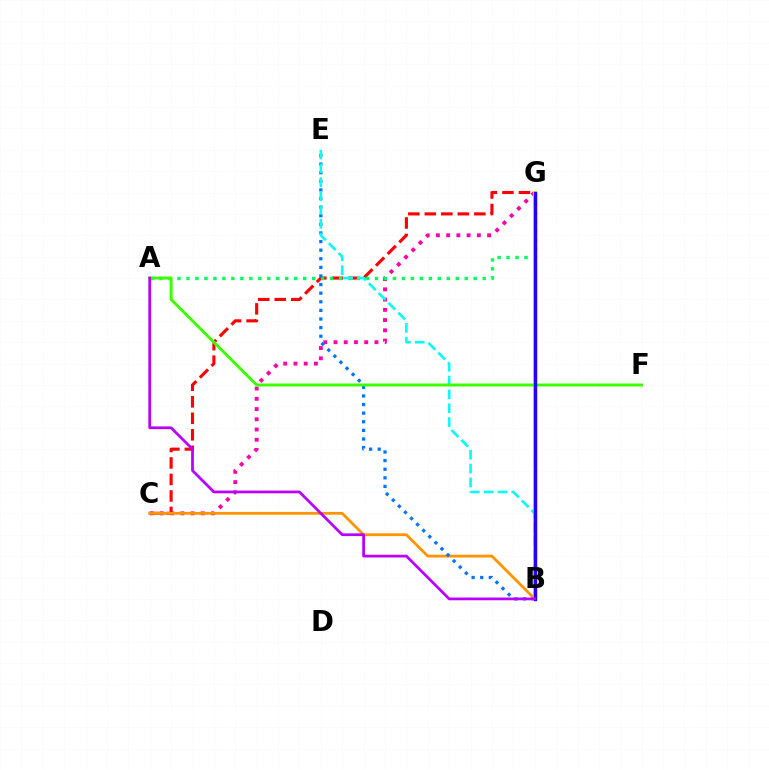{('C', 'G'): [{'color': '#ff0000', 'line_style': 'dashed', 'thickness': 2.24}, {'color': '#ff00ac', 'line_style': 'dotted', 'thickness': 2.78}], ('A', 'G'): [{'color': '#00ff5c', 'line_style': 'dotted', 'thickness': 2.44}], ('B', 'C'): [{'color': '#ff9400', 'line_style': 'solid', 'thickness': 2.02}], ('B', 'E'): [{'color': '#0074ff', 'line_style': 'dotted', 'thickness': 2.34}, {'color': '#00fff6', 'line_style': 'dashed', 'thickness': 1.88}], ('B', 'G'): [{'color': '#d1ff00', 'line_style': 'solid', 'thickness': 2.97}, {'color': '#2500ff', 'line_style': 'solid', 'thickness': 2.45}], ('A', 'F'): [{'color': '#3dff00', 'line_style': 'solid', 'thickness': 2.13}], ('A', 'B'): [{'color': '#b900ff', 'line_style': 'solid', 'thickness': 1.98}]}